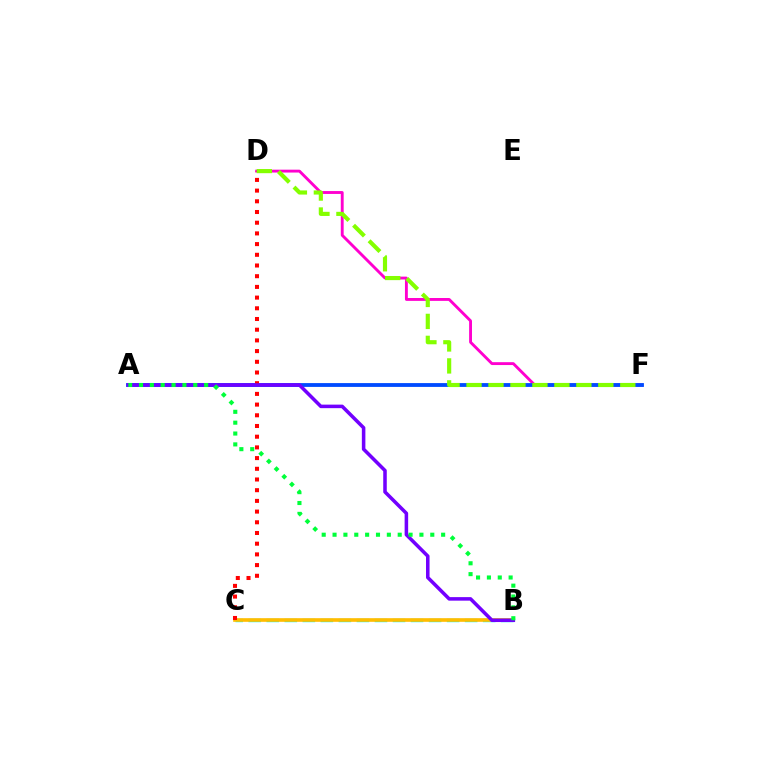{('B', 'C'): [{'color': '#00fff6', 'line_style': 'dashed', 'thickness': 2.45}, {'color': '#ffbd00', 'line_style': 'solid', 'thickness': 2.62}], ('D', 'F'): [{'color': '#ff00cf', 'line_style': 'solid', 'thickness': 2.07}, {'color': '#84ff00', 'line_style': 'dashed', 'thickness': 2.98}], ('A', 'F'): [{'color': '#004bff', 'line_style': 'solid', 'thickness': 2.75}], ('C', 'D'): [{'color': '#ff0000', 'line_style': 'dotted', 'thickness': 2.91}], ('A', 'B'): [{'color': '#7200ff', 'line_style': 'solid', 'thickness': 2.55}, {'color': '#00ff39', 'line_style': 'dotted', 'thickness': 2.95}]}